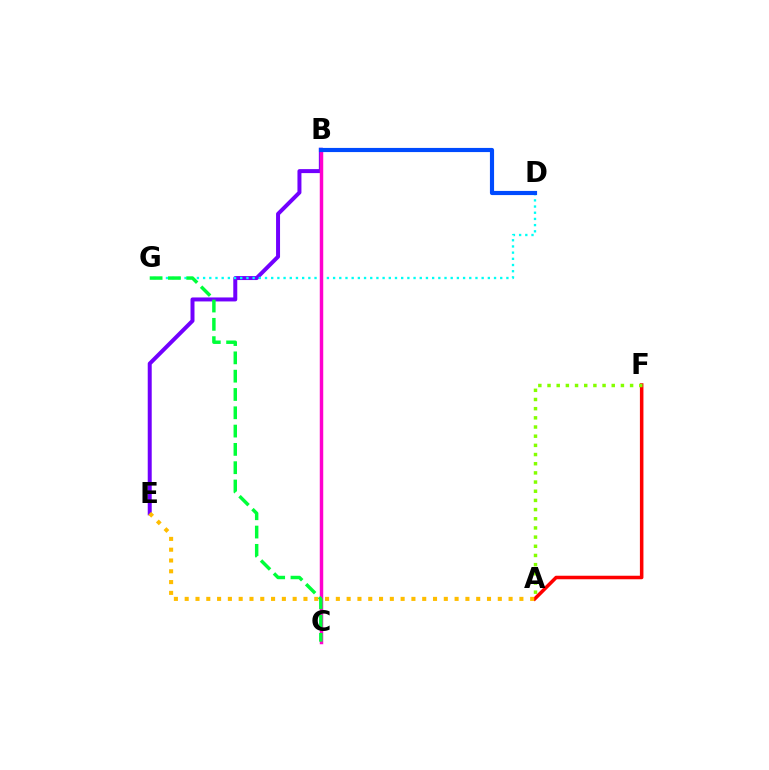{('B', 'E'): [{'color': '#7200ff', 'line_style': 'solid', 'thickness': 2.87}], ('A', 'F'): [{'color': '#ff0000', 'line_style': 'solid', 'thickness': 2.54}, {'color': '#84ff00', 'line_style': 'dotted', 'thickness': 2.49}], ('D', 'G'): [{'color': '#00fff6', 'line_style': 'dotted', 'thickness': 1.68}], ('A', 'E'): [{'color': '#ffbd00', 'line_style': 'dotted', 'thickness': 2.93}], ('B', 'C'): [{'color': '#ff00cf', 'line_style': 'solid', 'thickness': 2.5}], ('B', 'D'): [{'color': '#004bff', 'line_style': 'solid', 'thickness': 2.99}], ('C', 'G'): [{'color': '#00ff39', 'line_style': 'dashed', 'thickness': 2.49}]}